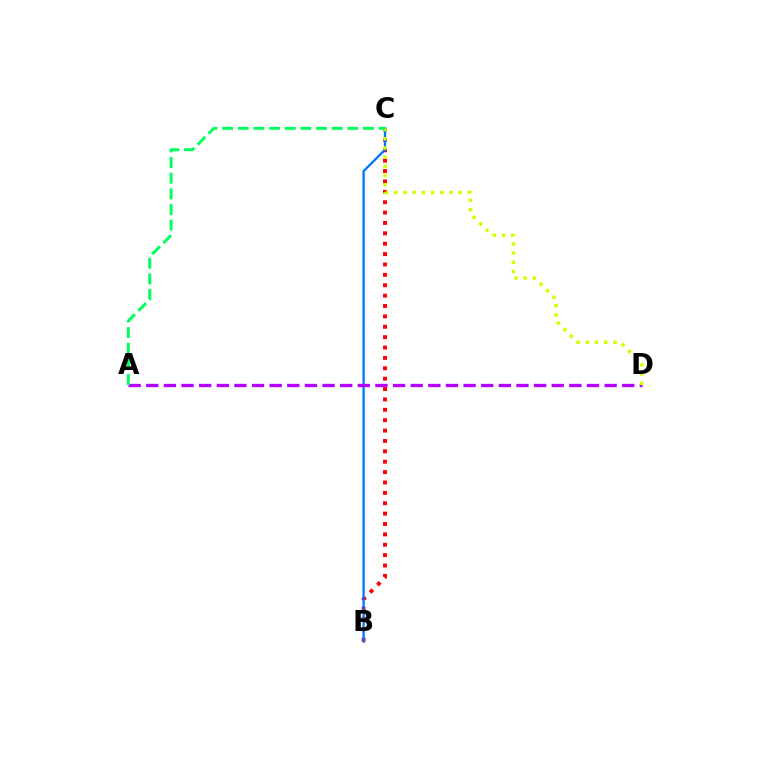{('B', 'C'): [{'color': '#ff0000', 'line_style': 'dotted', 'thickness': 2.82}, {'color': '#0074ff', 'line_style': 'solid', 'thickness': 1.64}], ('A', 'D'): [{'color': '#b900ff', 'line_style': 'dashed', 'thickness': 2.39}], ('C', 'D'): [{'color': '#d1ff00', 'line_style': 'dotted', 'thickness': 2.5}], ('A', 'C'): [{'color': '#00ff5c', 'line_style': 'dashed', 'thickness': 2.13}]}